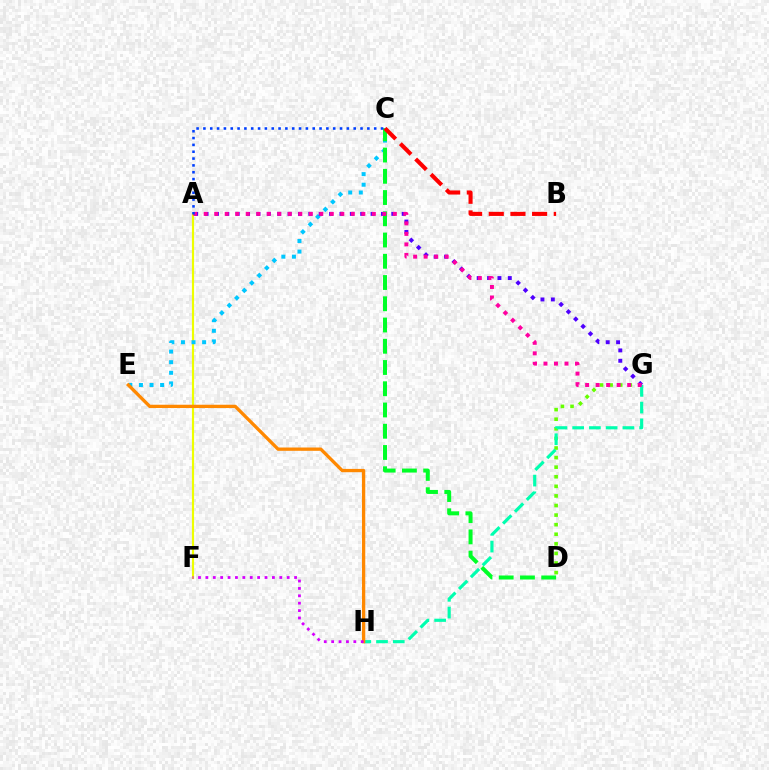{('A', 'F'): [{'color': '#eeff00', 'line_style': 'solid', 'thickness': 1.56}], ('D', 'G'): [{'color': '#66ff00', 'line_style': 'dotted', 'thickness': 2.6}], ('C', 'E'): [{'color': '#00c7ff', 'line_style': 'dotted', 'thickness': 2.88}], ('C', 'D'): [{'color': '#00ff27', 'line_style': 'dashed', 'thickness': 2.89}], ('G', 'H'): [{'color': '#00ffaf', 'line_style': 'dashed', 'thickness': 2.27}], ('E', 'H'): [{'color': '#ff8800', 'line_style': 'solid', 'thickness': 2.37}], ('A', 'G'): [{'color': '#4f00ff', 'line_style': 'dotted', 'thickness': 2.82}, {'color': '#ff00a0', 'line_style': 'dotted', 'thickness': 2.86}], ('A', 'C'): [{'color': '#003fff', 'line_style': 'dotted', 'thickness': 1.86}], ('B', 'C'): [{'color': '#ff0000', 'line_style': 'dashed', 'thickness': 2.94}], ('F', 'H'): [{'color': '#d600ff', 'line_style': 'dotted', 'thickness': 2.01}]}